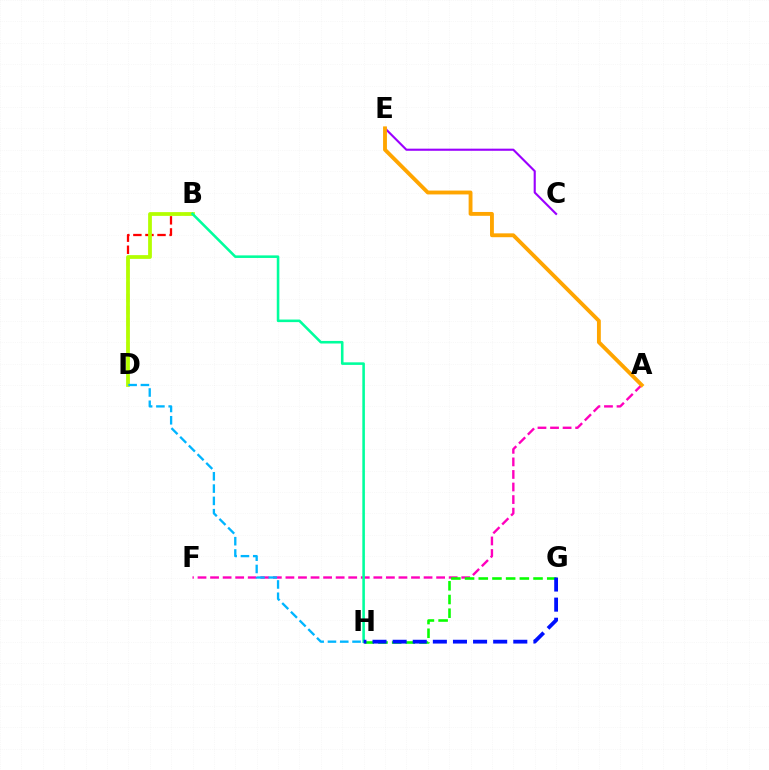{('B', 'D'): [{'color': '#ff0000', 'line_style': 'dashed', 'thickness': 1.64}, {'color': '#b3ff00', 'line_style': 'solid', 'thickness': 2.7}], ('C', 'E'): [{'color': '#9b00ff', 'line_style': 'solid', 'thickness': 1.53}], ('A', 'F'): [{'color': '#ff00bd', 'line_style': 'dashed', 'thickness': 1.71}], ('A', 'E'): [{'color': '#ffa500', 'line_style': 'solid', 'thickness': 2.78}], ('B', 'H'): [{'color': '#00ff9d', 'line_style': 'solid', 'thickness': 1.85}], ('D', 'H'): [{'color': '#00b5ff', 'line_style': 'dashed', 'thickness': 1.67}], ('G', 'H'): [{'color': '#08ff00', 'line_style': 'dashed', 'thickness': 1.86}, {'color': '#0010ff', 'line_style': 'dashed', 'thickness': 2.73}]}